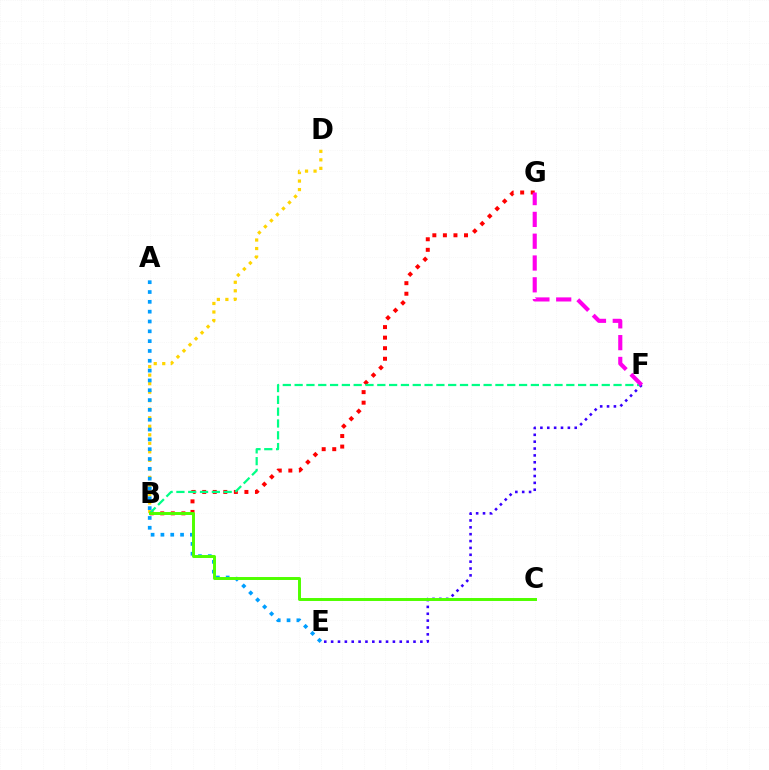{('B', 'D'): [{'color': '#ffd500', 'line_style': 'dotted', 'thickness': 2.31}], ('B', 'G'): [{'color': '#ff0000', 'line_style': 'dotted', 'thickness': 2.87}], ('A', 'E'): [{'color': '#009eff', 'line_style': 'dotted', 'thickness': 2.67}], ('B', 'F'): [{'color': '#00ff86', 'line_style': 'dashed', 'thickness': 1.6}], ('E', 'F'): [{'color': '#3700ff', 'line_style': 'dotted', 'thickness': 1.86}], ('F', 'G'): [{'color': '#ff00ed', 'line_style': 'dashed', 'thickness': 2.96}], ('B', 'C'): [{'color': '#4fff00', 'line_style': 'solid', 'thickness': 2.13}]}